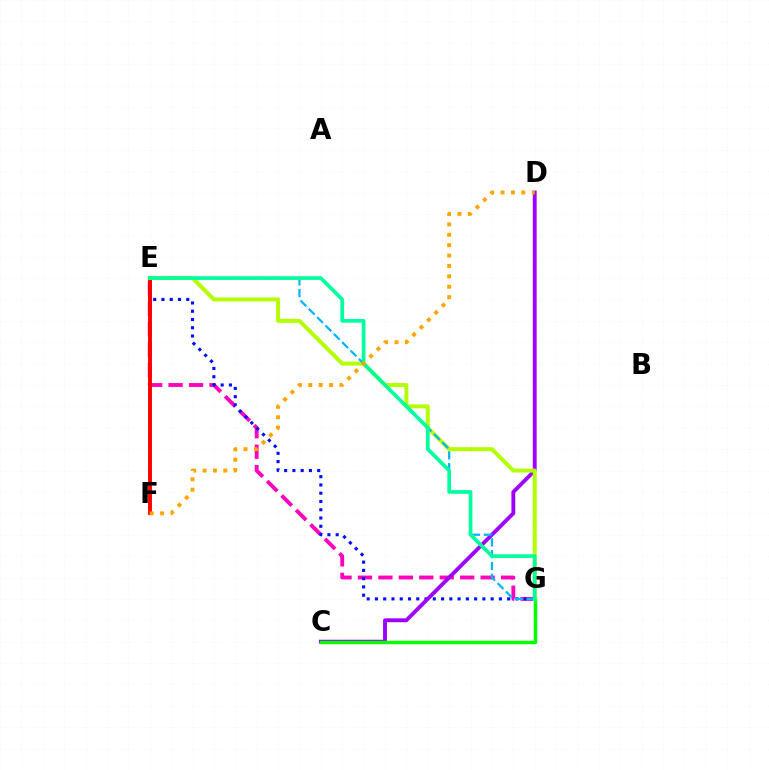{('E', 'G'): [{'color': '#ff00bd', 'line_style': 'dashed', 'thickness': 2.78}, {'color': '#0010ff', 'line_style': 'dotted', 'thickness': 2.25}, {'color': '#b3ff00', 'line_style': 'solid', 'thickness': 2.85}, {'color': '#00b5ff', 'line_style': 'dashed', 'thickness': 1.6}, {'color': '#00ff9d', 'line_style': 'solid', 'thickness': 2.67}], ('C', 'D'): [{'color': '#9b00ff', 'line_style': 'solid', 'thickness': 2.78}], ('E', 'F'): [{'color': '#ff0000', 'line_style': 'solid', 'thickness': 2.81}], ('C', 'G'): [{'color': '#08ff00', 'line_style': 'solid', 'thickness': 2.5}], ('D', 'F'): [{'color': '#ffa500', 'line_style': 'dotted', 'thickness': 2.82}]}